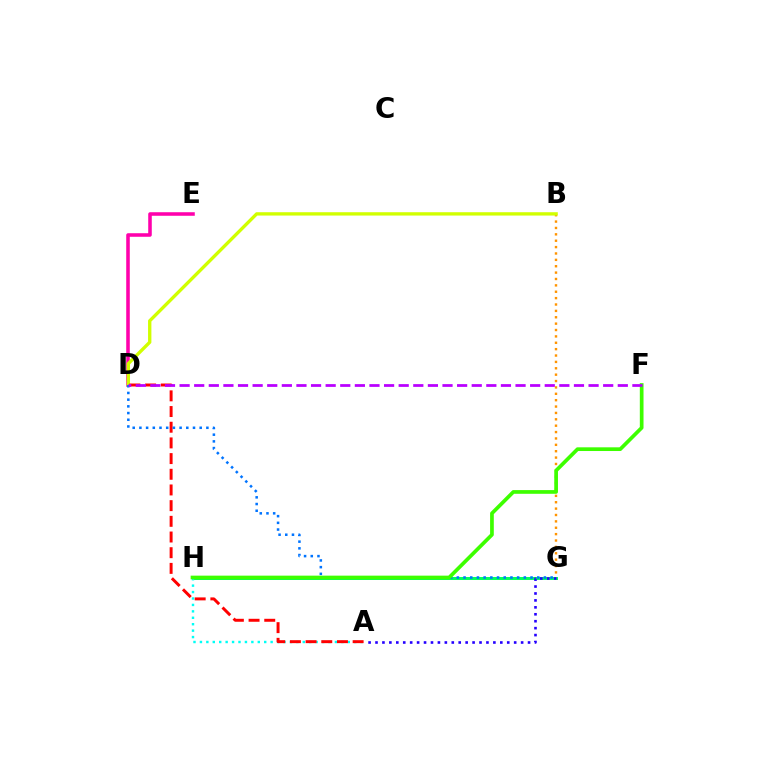{('D', 'E'): [{'color': '#ff00ac', 'line_style': 'solid', 'thickness': 2.56}], ('B', 'G'): [{'color': '#ff9400', 'line_style': 'dotted', 'thickness': 1.73}], ('G', 'H'): [{'color': '#00ff5c', 'line_style': 'solid', 'thickness': 2.14}], ('A', 'H'): [{'color': '#00fff6', 'line_style': 'dotted', 'thickness': 1.75}], ('A', 'G'): [{'color': '#2500ff', 'line_style': 'dotted', 'thickness': 1.88}], ('B', 'D'): [{'color': '#d1ff00', 'line_style': 'solid', 'thickness': 2.4}], ('A', 'D'): [{'color': '#ff0000', 'line_style': 'dashed', 'thickness': 2.13}], ('D', 'G'): [{'color': '#0074ff', 'line_style': 'dotted', 'thickness': 1.82}], ('F', 'H'): [{'color': '#3dff00', 'line_style': 'solid', 'thickness': 2.67}], ('D', 'F'): [{'color': '#b900ff', 'line_style': 'dashed', 'thickness': 1.98}]}